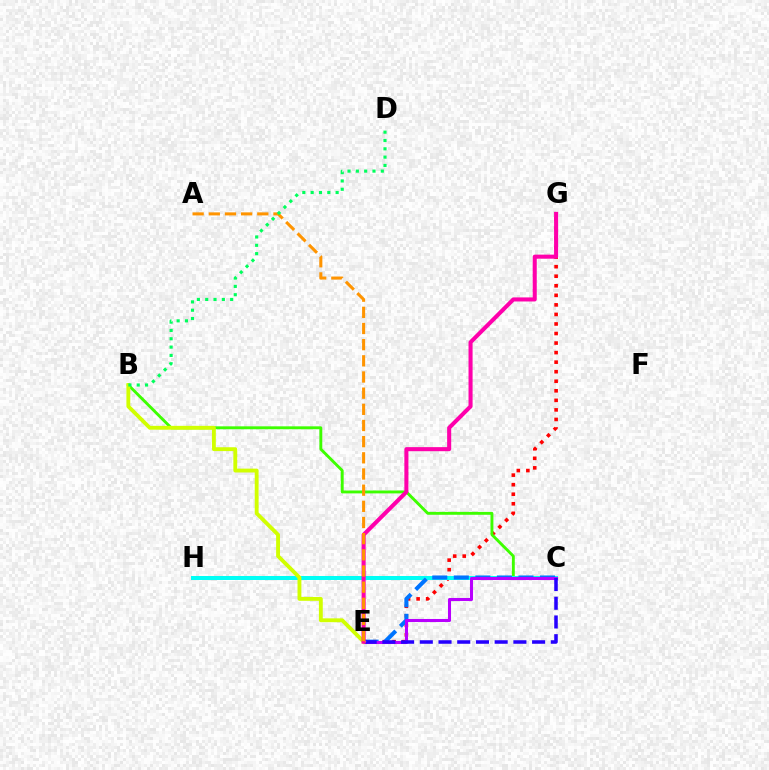{('E', 'G'): [{'color': '#ff0000', 'line_style': 'dotted', 'thickness': 2.59}, {'color': '#ff00ac', 'line_style': 'solid', 'thickness': 2.93}], ('B', 'C'): [{'color': '#3dff00', 'line_style': 'solid', 'thickness': 2.08}], ('C', 'H'): [{'color': '#00fff6', 'line_style': 'solid', 'thickness': 2.87}], ('C', 'E'): [{'color': '#0074ff', 'line_style': 'dashed', 'thickness': 2.93}, {'color': '#b900ff', 'line_style': 'solid', 'thickness': 2.19}, {'color': '#2500ff', 'line_style': 'dashed', 'thickness': 2.54}], ('B', 'E'): [{'color': '#d1ff00', 'line_style': 'solid', 'thickness': 2.78}], ('A', 'E'): [{'color': '#ff9400', 'line_style': 'dashed', 'thickness': 2.2}], ('B', 'D'): [{'color': '#00ff5c', 'line_style': 'dotted', 'thickness': 2.26}]}